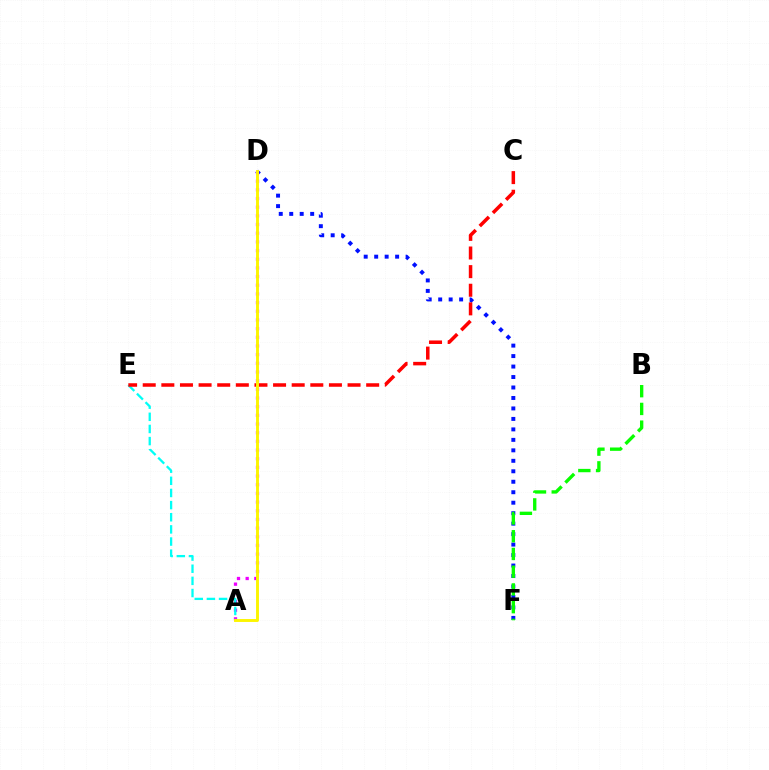{('D', 'F'): [{'color': '#0010ff', 'line_style': 'dotted', 'thickness': 2.85}], ('A', 'D'): [{'color': '#ee00ff', 'line_style': 'dotted', 'thickness': 2.36}, {'color': '#fcf500', 'line_style': 'solid', 'thickness': 2.1}], ('A', 'E'): [{'color': '#00fff6', 'line_style': 'dashed', 'thickness': 1.65}], ('C', 'E'): [{'color': '#ff0000', 'line_style': 'dashed', 'thickness': 2.53}], ('B', 'F'): [{'color': '#08ff00', 'line_style': 'dashed', 'thickness': 2.41}]}